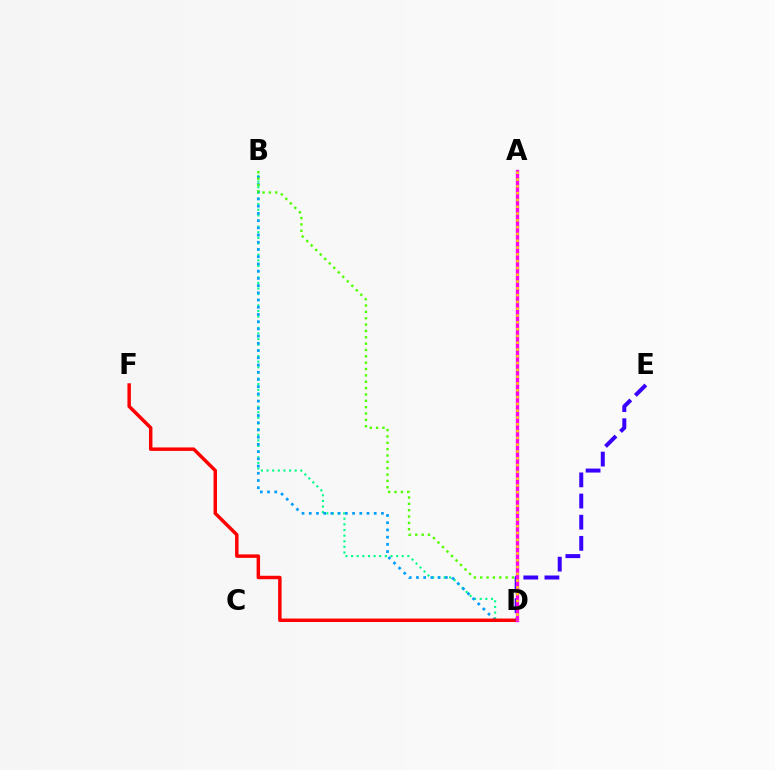{('B', 'D'): [{'color': '#00ff86', 'line_style': 'dotted', 'thickness': 1.53}, {'color': '#009eff', 'line_style': 'dotted', 'thickness': 1.96}, {'color': '#4fff00', 'line_style': 'dotted', 'thickness': 1.73}], ('D', 'F'): [{'color': '#ff0000', 'line_style': 'solid', 'thickness': 2.49}], ('D', 'E'): [{'color': '#3700ff', 'line_style': 'dashed', 'thickness': 2.87}], ('A', 'D'): [{'color': '#ff00ed', 'line_style': 'solid', 'thickness': 2.41}, {'color': '#ffd500', 'line_style': 'dotted', 'thickness': 1.85}]}